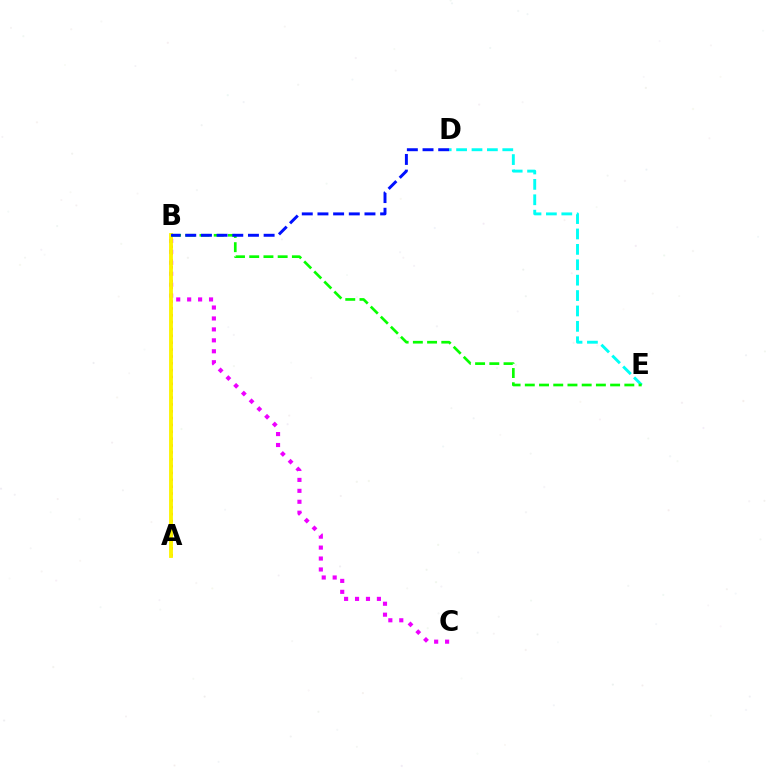{('D', 'E'): [{'color': '#00fff6', 'line_style': 'dashed', 'thickness': 2.09}], ('A', 'B'): [{'color': '#ff0000', 'line_style': 'dotted', 'thickness': 1.86}, {'color': '#fcf500', 'line_style': 'solid', 'thickness': 2.76}], ('B', 'C'): [{'color': '#ee00ff', 'line_style': 'dotted', 'thickness': 2.97}], ('B', 'E'): [{'color': '#08ff00', 'line_style': 'dashed', 'thickness': 1.93}], ('B', 'D'): [{'color': '#0010ff', 'line_style': 'dashed', 'thickness': 2.13}]}